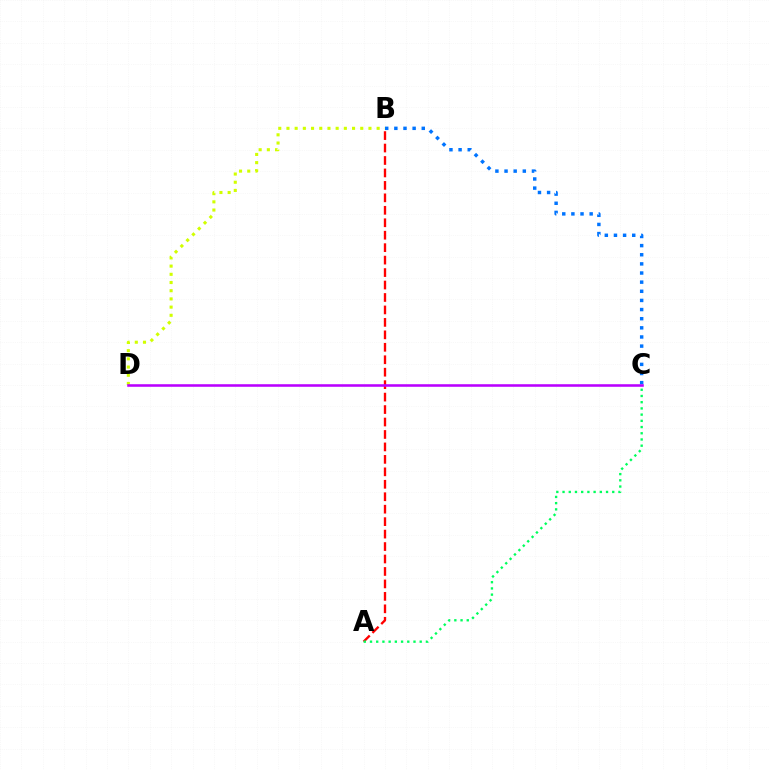{('A', 'B'): [{'color': '#ff0000', 'line_style': 'dashed', 'thickness': 1.69}], ('A', 'C'): [{'color': '#00ff5c', 'line_style': 'dotted', 'thickness': 1.69}], ('B', 'C'): [{'color': '#0074ff', 'line_style': 'dotted', 'thickness': 2.48}], ('B', 'D'): [{'color': '#d1ff00', 'line_style': 'dotted', 'thickness': 2.23}], ('C', 'D'): [{'color': '#b900ff', 'line_style': 'solid', 'thickness': 1.85}]}